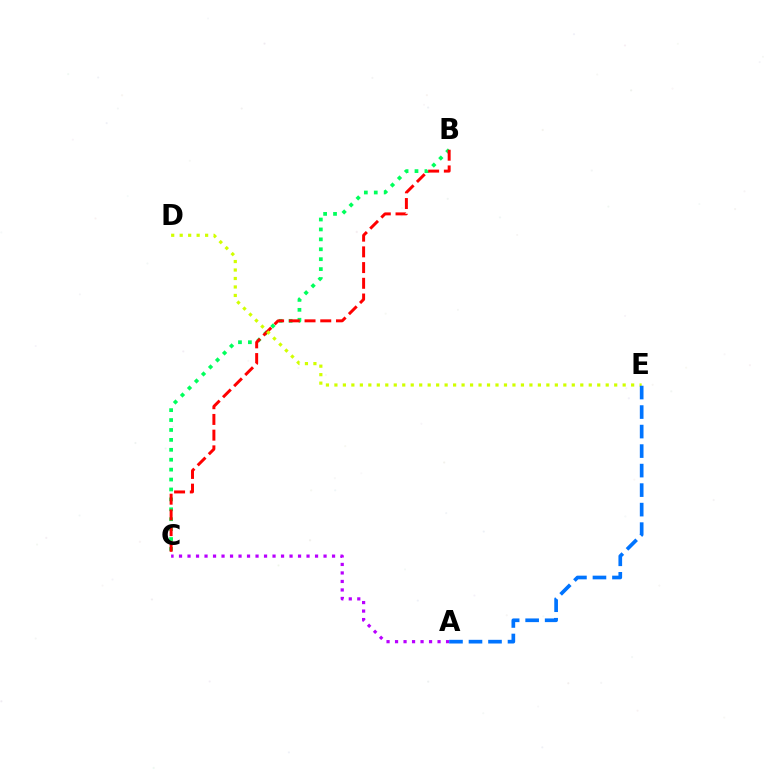{('B', 'C'): [{'color': '#00ff5c', 'line_style': 'dotted', 'thickness': 2.69}, {'color': '#ff0000', 'line_style': 'dashed', 'thickness': 2.13}], ('D', 'E'): [{'color': '#d1ff00', 'line_style': 'dotted', 'thickness': 2.3}], ('A', 'C'): [{'color': '#b900ff', 'line_style': 'dotted', 'thickness': 2.31}], ('A', 'E'): [{'color': '#0074ff', 'line_style': 'dashed', 'thickness': 2.65}]}